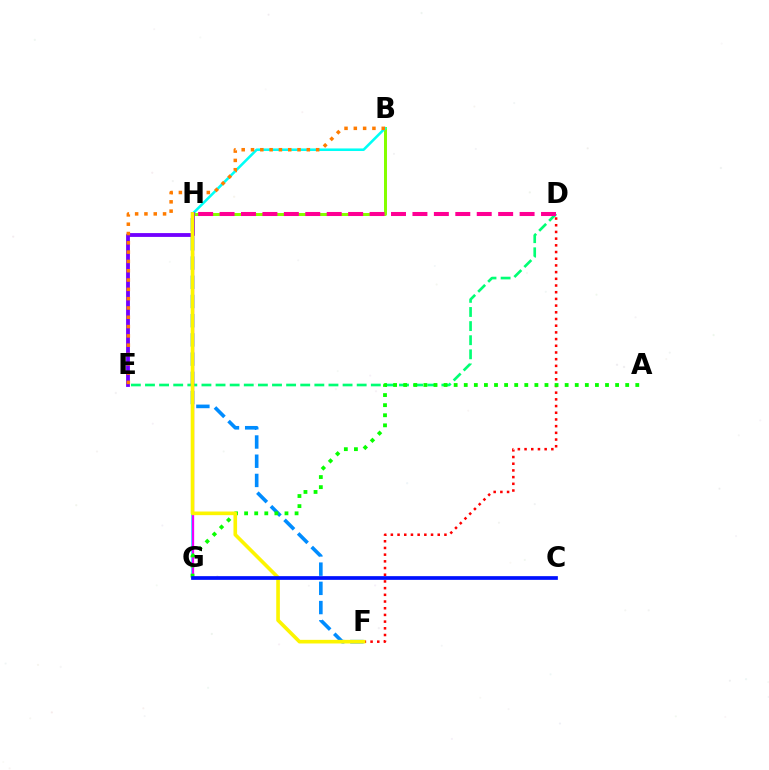{('D', 'E'): [{'color': '#00ff74', 'line_style': 'dashed', 'thickness': 1.92}], ('D', 'F'): [{'color': '#ff0000', 'line_style': 'dotted', 'thickness': 1.82}], ('B', 'H'): [{'color': '#84ff00', 'line_style': 'solid', 'thickness': 2.16}], ('F', 'H'): [{'color': '#008cff', 'line_style': 'dashed', 'thickness': 2.61}, {'color': '#fcf500', 'line_style': 'solid', 'thickness': 2.61}], ('B', 'G'): [{'color': '#00fff6', 'line_style': 'solid', 'thickness': 1.85}], ('E', 'H'): [{'color': '#7200ff', 'line_style': 'solid', 'thickness': 2.75}], ('G', 'H'): [{'color': '#ee00ff', 'line_style': 'solid', 'thickness': 1.66}], ('A', 'G'): [{'color': '#08ff00', 'line_style': 'dotted', 'thickness': 2.74}], ('D', 'H'): [{'color': '#ff0094', 'line_style': 'dashed', 'thickness': 2.91}], ('C', 'G'): [{'color': '#0010ff', 'line_style': 'solid', 'thickness': 2.67}], ('B', 'E'): [{'color': '#ff7c00', 'line_style': 'dotted', 'thickness': 2.53}]}